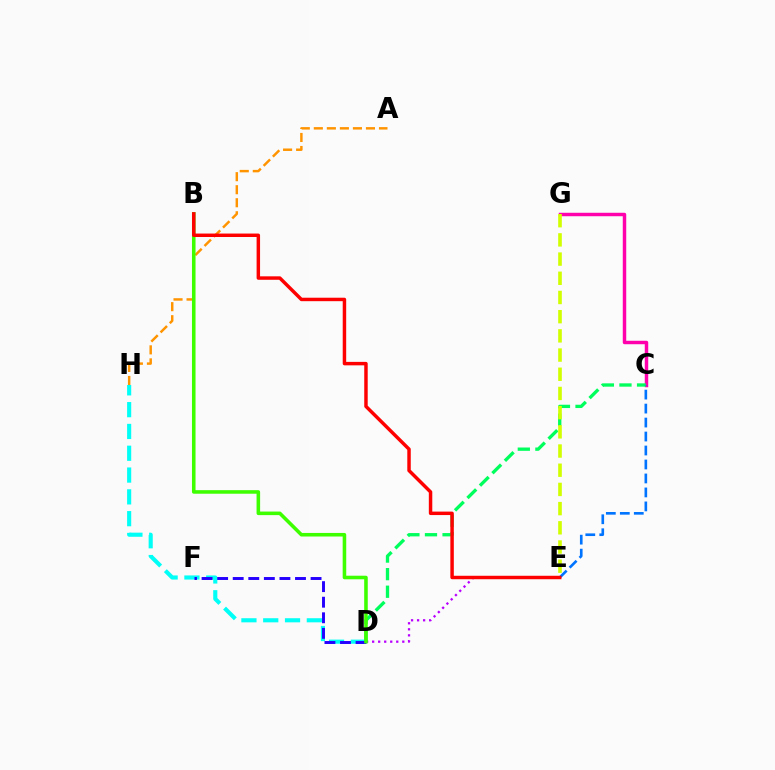{('A', 'H'): [{'color': '#ff9400', 'line_style': 'dashed', 'thickness': 1.77}], ('D', 'H'): [{'color': '#00fff6', 'line_style': 'dashed', 'thickness': 2.96}], ('D', 'E'): [{'color': '#b900ff', 'line_style': 'dotted', 'thickness': 1.64}], ('C', 'G'): [{'color': '#ff00ac', 'line_style': 'solid', 'thickness': 2.48}], ('C', 'D'): [{'color': '#00ff5c', 'line_style': 'dashed', 'thickness': 2.39}], ('E', 'G'): [{'color': '#d1ff00', 'line_style': 'dashed', 'thickness': 2.61}], ('D', 'F'): [{'color': '#2500ff', 'line_style': 'dashed', 'thickness': 2.12}], ('C', 'E'): [{'color': '#0074ff', 'line_style': 'dashed', 'thickness': 1.9}], ('B', 'D'): [{'color': '#3dff00', 'line_style': 'solid', 'thickness': 2.56}], ('B', 'E'): [{'color': '#ff0000', 'line_style': 'solid', 'thickness': 2.49}]}